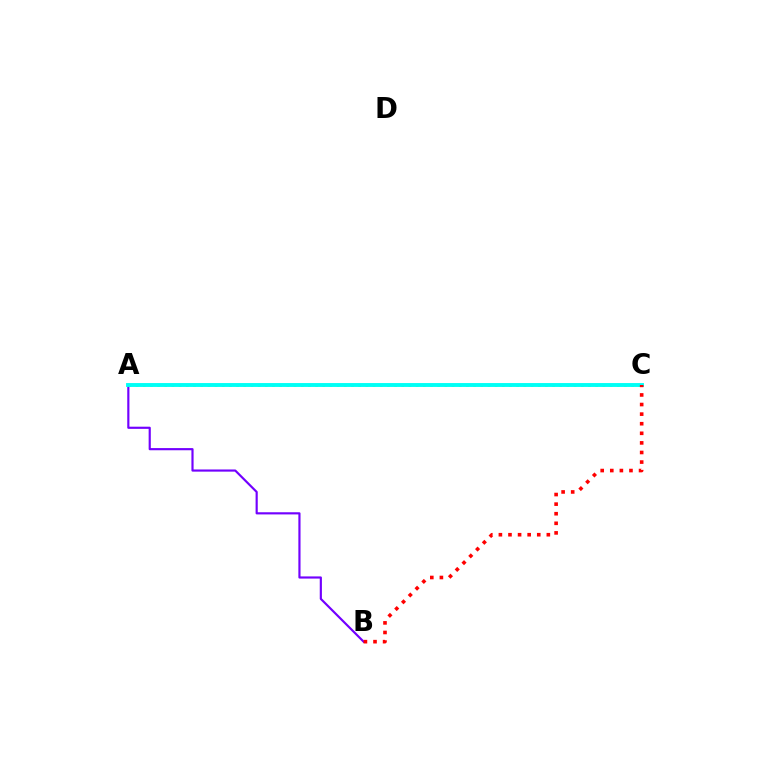{('A', 'C'): [{'color': '#84ff00', 'line_style': 'dotted', 'thickness': 1.95}, {'color': '#00fff6', 'line_style': 'solid', 'thickness': 2.8}], ('A', 'B'): [{'color': '#7200ff', 'line_style': 'solid', 'thickness': 1.56}], ('B', 'C'): [{'color': '#ff0000', 'line_style': 'dotted', 'thickness': 2.61}]}